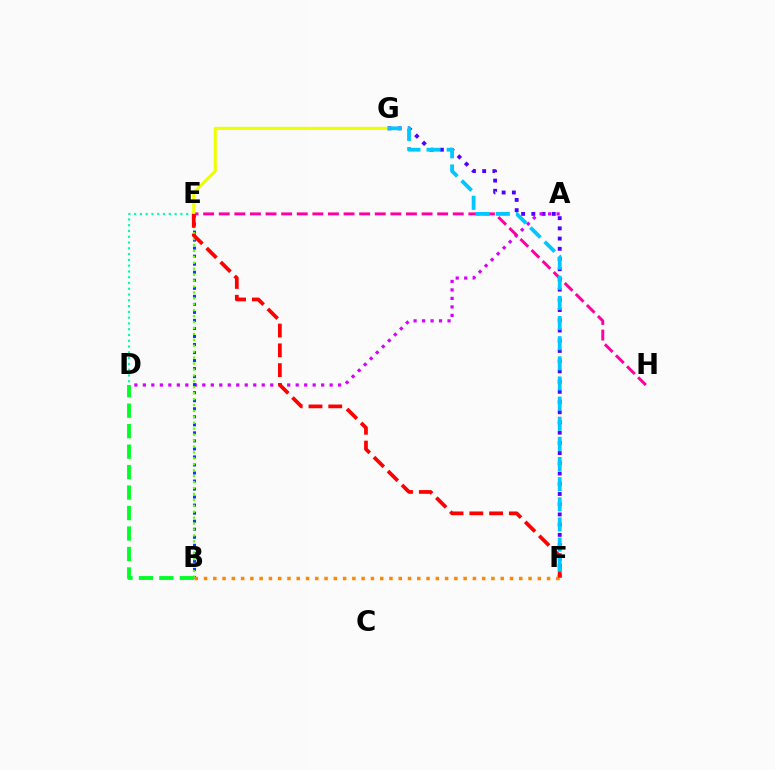{('F', 'G'): [{'color': '#4f00ff', 'line_style': 'dotted', 'thickness': 2.78}, {'color': '#00c7ff', 'line_style': 'dashed', 'thickness': 2.74}], ('A', 'D'): [{'color': '#d600ff', 'line_style': 'dotted', 'thickness': 2.31}], ('E', 'H'): [{'color': '#ff00a0', 'line_style': 'dashed', 'thickness': 2.12}], ('B', 'E'): [{'color': '#003fff', 'line_style': 'dotted', 'thickness': 2.18}, {'color': '#66ff00', 'line_style': 'dotted', 'thickness': 1.61}], ('B', 'D'): [{'color': '#00ff27', 'line_style': 'dashed', 'thickness': 2.78}], ('D', 'E'): [{'color': '#00ffaf', 'line_style': 'dotted', 'thickness': 1.57}], ('B', 'F'): [{'color': '#ff8800', 'line_style': 'dotted', 'thickness': 2.52}], ('E', 'G'): [{'color': '#eeff00', 'line_style': 'solid', 'thickness': 2.2}], ('E', 'F'): [{'color': '#ff0000', 'line_style': 'dashed', 'thickness': 2.69}]}